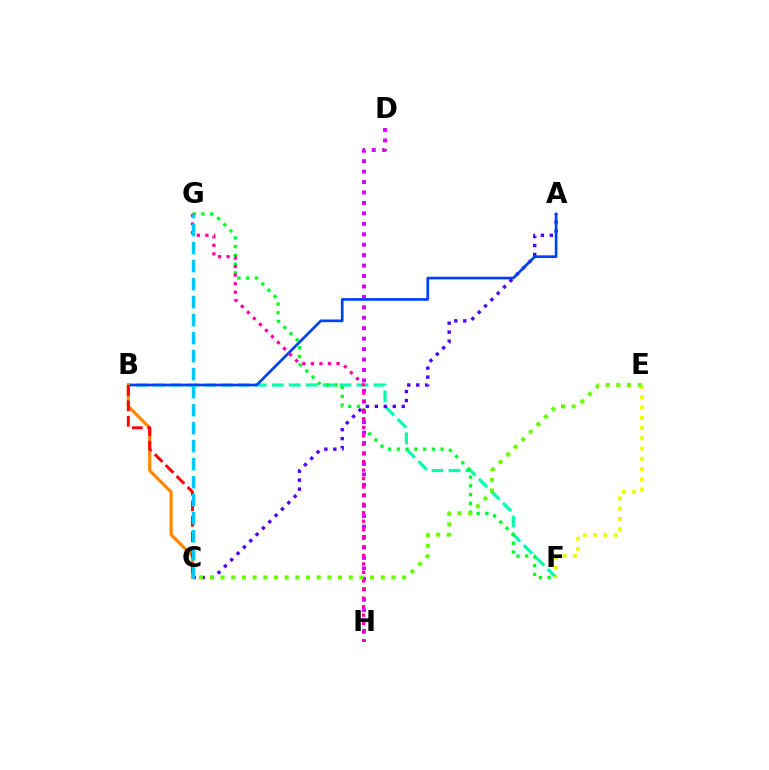{('B', 'F'): [{'color': '#00ffaf', 'line_style': 'dashed', 'thickness': 2.3}], ('A', 'C'): [{'color': '#4f00ff', 'line_style': 'dotted', 'thickness': 2.44}], ('F', 'G'): [{'color': '#00ff27', 'line_style': 'dotted', 'thickness': 2.38}], ('D', 'H'): [{'color': '#d600ff', 'line_style': 'dotted', 'thickness': 2.84}], ('A', 'B'): [{'color': '#003fff', 'line_style': 'solid', 'thickness': 1.92}], ('E', 'F'): [{'color': '#eeff00', 'line_style': 'dotted', 'thickness': 2.79}], ('G', 'H'): [{'color': '#ff00a0', 'line_style': 'dotted', 'thickness': 2.32}], ('B', 'C'): [{'color': '#ff8800', 'line_style': 'solid', 'thickness': 2.29}, {'color': '#ff0000', 'line_style': 'dashed', 'thickness': 2.1}], ('C', 'E'): [{'color': '#66ff00', 'line_style': 'dotted', 'thickness': 2.9}], ('C', 'G'): [{'color': '#00c7ff', 'line_style': 'dashed', 'thickness': 2.45}]}